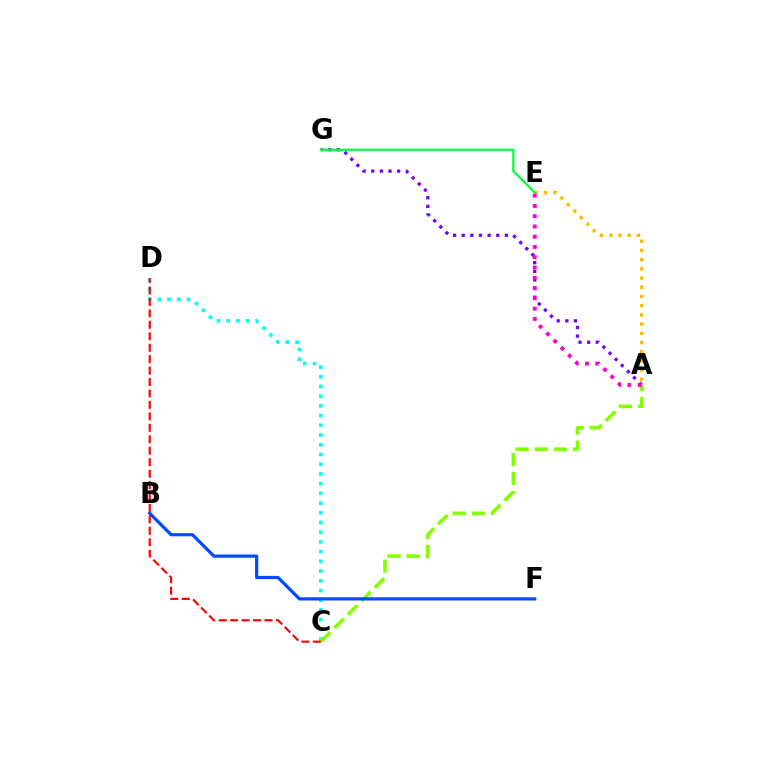{('C', 'D'): [{'color': '#00fff6', 'line_style': 'dotted', 'thickness': 2.64}, {'color': '#ff0000', 'line_style': 'dashed', 'thickness': 1.55}], ('A', 'G'): [{'color': '#7200ff', 'line_style': 'dotted', 'thickness': 2.35}], ('A', 'E'): [{'color': '#ffbd00', 'line_style': 'dotted', 'thickness': 2.5}, {'color': '#ff00cf', 'line_style': 'dotted', 'thickness': 2.79}], ('A', 'C'): [{'color': '#84ff00', 'line_style': 'dashed', 'thickness': 2.59}], ('E', 'G'): [{'color': '#00ff39', 'line_style': 'solid', 'thickness': 1.62}], ('B', 'F'): [{'color': '#004bff', 'line_style': 'solid', 'thickness': 2.31}]}